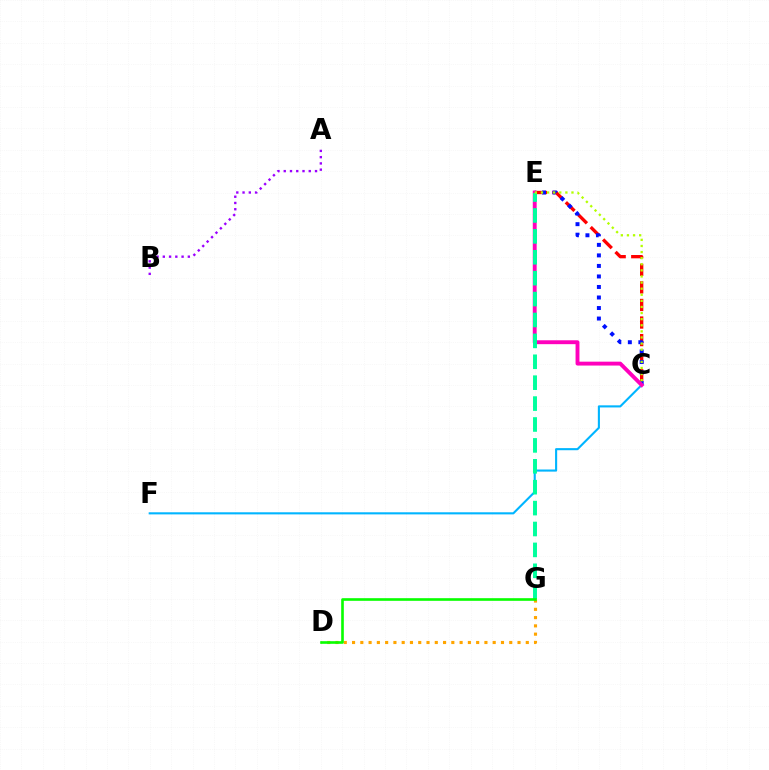{('C', 'E'): [{'color': '#ff0000', 'line_style': 'dashed', 'thickness': 2.39}, {'color': '#0010ff', 'line_style': 'dotted', 'thickness': 2.86}, {'color': '#ff00bd', 'line_style': 'solid', 'thickness': 2.8}, {'color': '#b3ff00', 'line_style': 'dotted', 'thickness': 1.66}], ('A', 'B'): [{'color': '#9b00ff', 'line_style': 'dotted', 'thickness': 1.7}], ('C', 'F'): [{'color': '#00b5ff', 'line_style': 'solid', 'thickness': 1.51}], ('E', 'G'): [{'color': '#00ff9d', 'line_style': 'dashed', 'thickness': 2.84}], ('D', 'G'): [{'color': '#ffa500', 'line_style': 'dotted', 'thickness': 2.25}, {'color': '#08ff00', 'line_style': 'solid', 'thickness': 1.9}]}